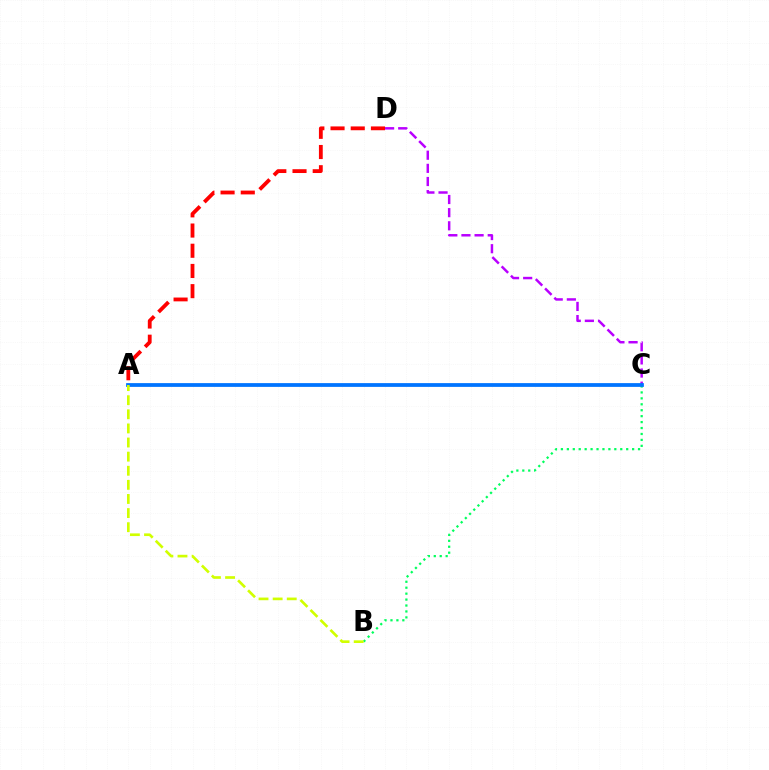{('C', 'D'): [{'color': '#b900ff', 'line_style': 'dashed', 'thickness': 1.78}], ('A', 'D'): [{'color': '#ff0000', 'line_style': 'dashed', 'thickness': 2.74}], ('B', 'C'): [{'color': '#00ff5c', 'line_style': 'dotted', 'thickness': 1.61}], ('A', 'C'): [{'color': '#0074ff', 'line_style': 'solid', 'thickness': 2.71}], ('A', 'B'): [{'color': '#d1ff00', 'line_style': 'dashed', 'thickness': 1.92}]}